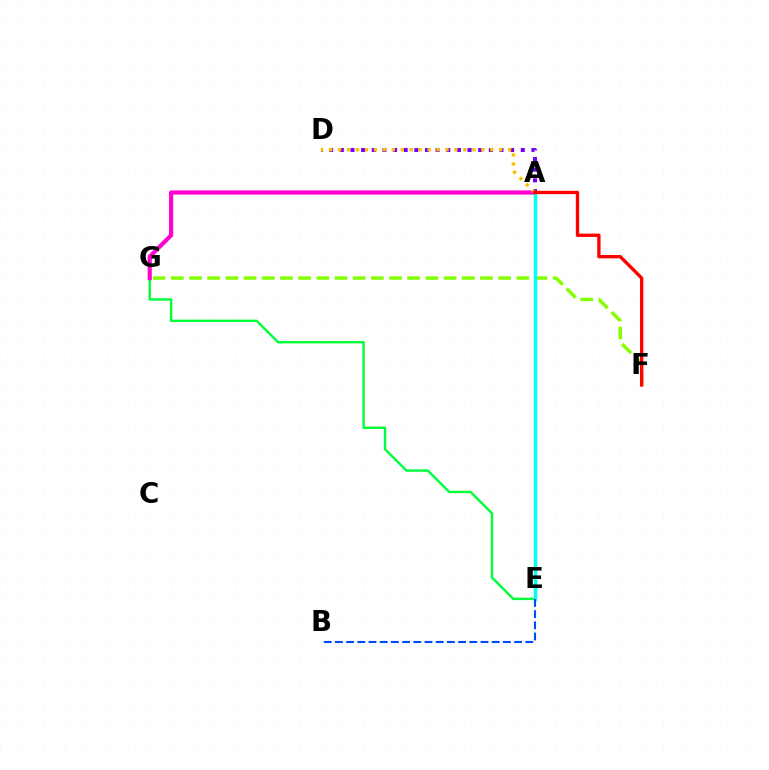{('E', 'G'): [{'color': '#00ff39', 'line_style': 'solid', 'thickness': 1.73}], ('F', 'G'): [{'color': '#84ff00', 'line_style': 'dashed', 'thickness': 2.47}], ('A', 'G'): [{'color': '#ff00cf', 'line_style': 'solid', 'thickness': 2.98}], ('A', 'D'): [{'color': '#7200ff', 'line_style': 'dotted', 'thickness': 2.89}, {'color': '#ffbd00', 'line_style': 'dotted', 'thickness': 2.43}], ('A', 'E'): [{'color': '#00fff6', 'line_style': 'solid', 'thickness': 2.45}], ('A', 'F'): [{'color': '#ff0000', 'line_style': 'solid', 'thickness': 2.4}], ('B', 'E'): [{'color': '#004bff', 'line_style': 'dashed', 'thickness': 1.52}]}